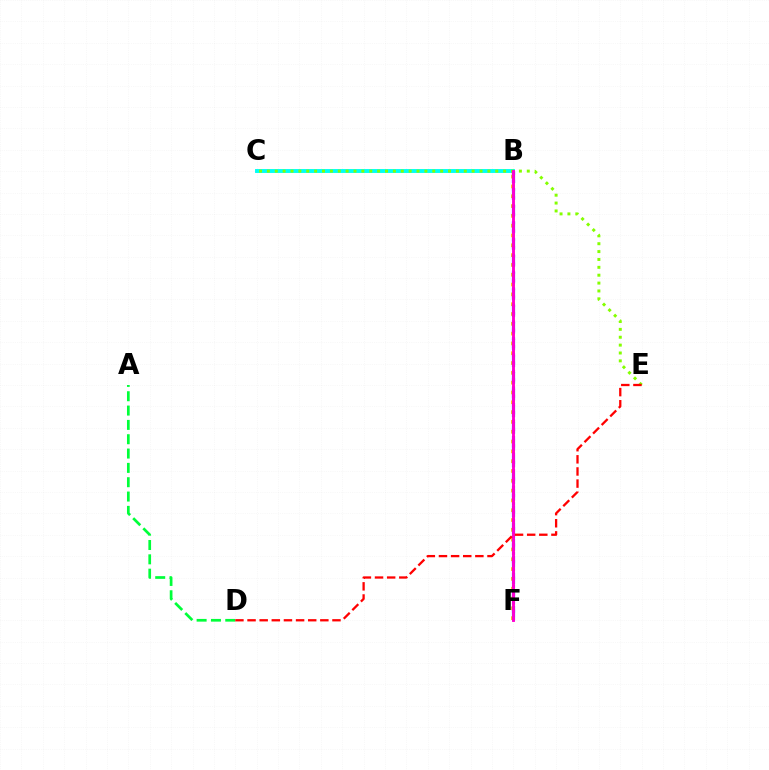{('B', 'F'): [{'color': '#ffbd00', 'line_style': 'dotted', 'thickness': 2.67}, {'color': '#004bff', 'line_style': 'dashed', 'thickness': 2.27}, {'color': '#7200ff', 'line_style': 'dotted', 'thickness': 2.25}, {'color': '#ff00cf', 'line_style': 'solid', 'thickness': 2.08}], ('B', 'C'): [{'color': '#00fff6', 'line_style': 'solid', 'thickness': 2.81}], ('C', 'E'): [{'color': '#84ff00', 'line_style': 'dotted', 'thickness': 2.14}], ('A', 'D'): [{'color': '#00ff39', 'line_style': 'dashed', 'thickness': 1.95}], ('D', 'E'): [{'color': '#ff0000', 'line_style': 'dashed', 'thickness': 1.65}]}